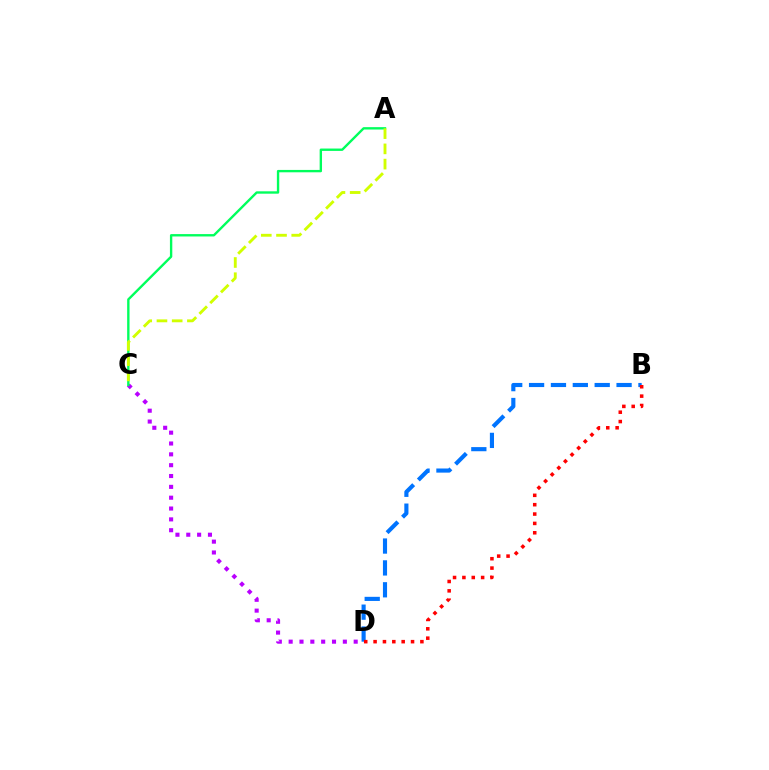{('C', 'D'): [{'color': '#b900ff', 'line_style': 'dotted', 'thickness': 2.94}], ('B', 'D'): [{'color': '#0074ff', 'line_style': 'dashed', 'thickness': 2.97}, {'color': '#ff0000', 'line_style': 'dotted', 'thickness': 2.54}], ('A', 'C'): [{'color': '#00ff5c', 'line_style': 'solid', 'thickness': 1.71}, {'color': '#d1ff00', 'line_style': 'dashed', 'thickness': 2.07}]}